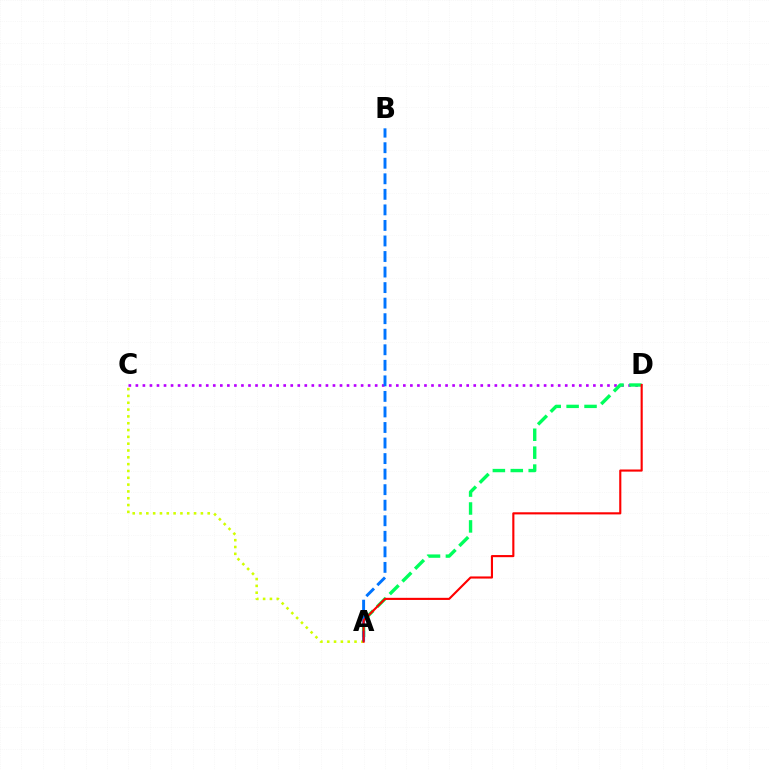{('C', 'D'): [{'color': '#b900ff', 'line_style': 'dotted', 'thickness': 1.91}], ('A', 'C'): [{'color': '#d1ff00', 'line_style': 'dotted', 'thickness': 1.85}], ('A', 'D'): [{'color': '#00ff5c', 'line_style': 'dashed', 'thickness': 2.43}, {'color': '#ff0000', 'line_style': 'solid', 'thickness': 1.53}], ('A', 'B'): [{'color': '#0074ff', 'line_style': 'dashed', 'thickness': 2.11}]}